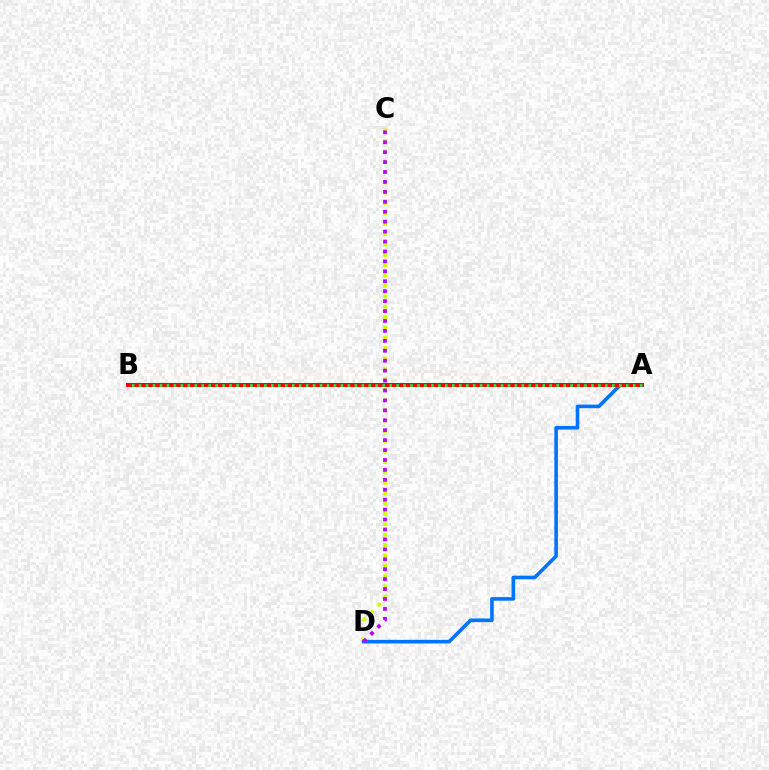{('C', 'D'): [{'color': '#d1ff00', 'line_style': 'dotted', 'thickness': 2.82}, {'color': '#b900ff', 'line_style': 'dotted', 'thickness': 2.7}], ('A', 'D'): [{'color': '#0074ff', 'line_style': 'solid', 'thickness': 2.61}], ('A', 'B'): [{'color': '#ff0000', 'line_style': 'solid', 'thickness': 2.89}, {'color': '#00ff5c', 'line_style': 'dotted', 'thickness': 1.89}]}